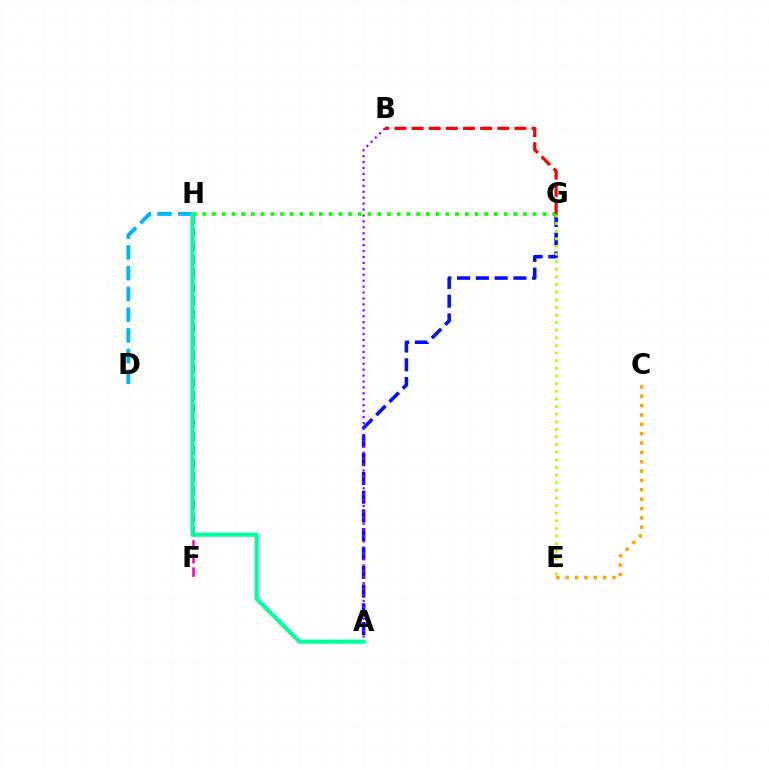{('A', 'G'): [{'color': '#0010ff', 'line_style': 'dashed', 'thickness': 2.55}], ('C', 'E'): [{'color': '#ffa500', 'line_style': 'dotted', 'thickness': 2.54}], ('E', 'G'): [{'color': '#b3ff00', 'line_style': 'dotted', 'thickness': 2.07}], ('F', 'H'): [{'color': '#ff00bd', 'line_style': 'dashed', 'thickness': 1.84}], ('G', 'H'): [{'color': '#08ff00', 'line_style': 'dotted', 'thickness': 2.64}], ('B', 'G'): [{'color': '#ff0000', 'line_style': 'dashed', 'thickness': 2.33}], ('D', 'H'): [{'color': '#00b5ff', 'line_style': 'dashed', 'thickness': 2.82}], ('A', 'B'): [{'color': '#9b00ff', 'line_style': 'dotted', 'thickness': 1.61}], ('A', 'H'): [{'color': '#00ff9d', 'line_style': 'solid', 'thickness': 3.0}]}